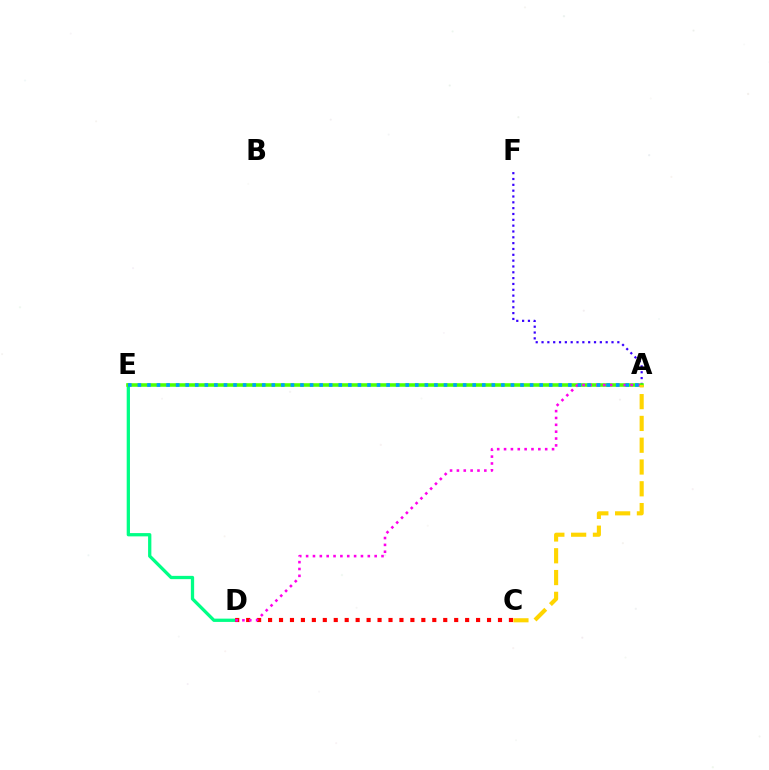{('D', 'E'): [{'color': '#00ff86', 'line_style': 'solid', 'thickness': 2.36}], ('C', 'D'): [{'color': '#ff0000', 'line_style': 'dotted', 'thickness': 2.97}], ('A', 'F'): [{'color': '#3700ff', 'line_style': 'dotted', 'thickness': 1.58}], ('A', 'E'): [{'color': '#4fff00', 'line_style': 'solid', 'thickness': 2.56}, {'color': '#009eff', 'line_style': 'dotted', 'thickness': 2.6}], ('A', 'D'): [{'color': '#ff00ed', 'line_style': 'dotted', 'thickness': 1.86}], ('A', 'C'): [{'color': '#ffd500', 'line_style': 'dashed', 'thickness': 2.96}]}